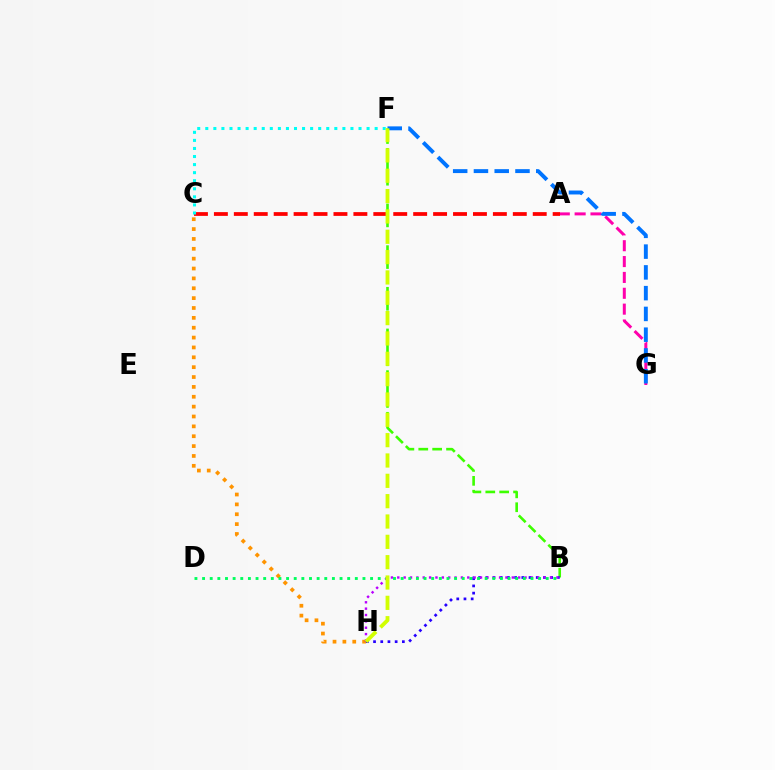{('B', 'F'): [{'color': '#3dff00', 'line_style': 'dashed', 'thickness': 1.89}], ('C', 'H'): [{'color': '#ff9400', 'line_style': 'dotted', 'thickness': 2.68}], ('B', 'H'): [{'color': '#2500ff', 'line_style': 'dotted', 'thickness': 1.96}, {'color': '#b900ff', 'line_style': 'dotted', 'thickness': 1.73}], ('A', 'G'): [{'color': '#ff00ac', 'line_style': 'dashed', 'thickness': 2.15}], ('F', 'G'): [{'color': '#0074ff', 'line_style': 'dashed', 'thickness': 2.82}], ('A', 'C'): [{'color': '#ff0000', 'line_style': 'dashed', 'thickness': 2.71}], ('B', 'D'): [{'color': '#00ff5c', 'line_style': 'dotted', 'thickness': 2.07}], ('C', 'F'): [{'color': '#00fff6', 'line_style': 'dotted', 'thickness': 2.19}], ('F', 'H'): [{'color': '#d1ff00', 'line_style': 'dashed', 'thickness': 2.76}]}